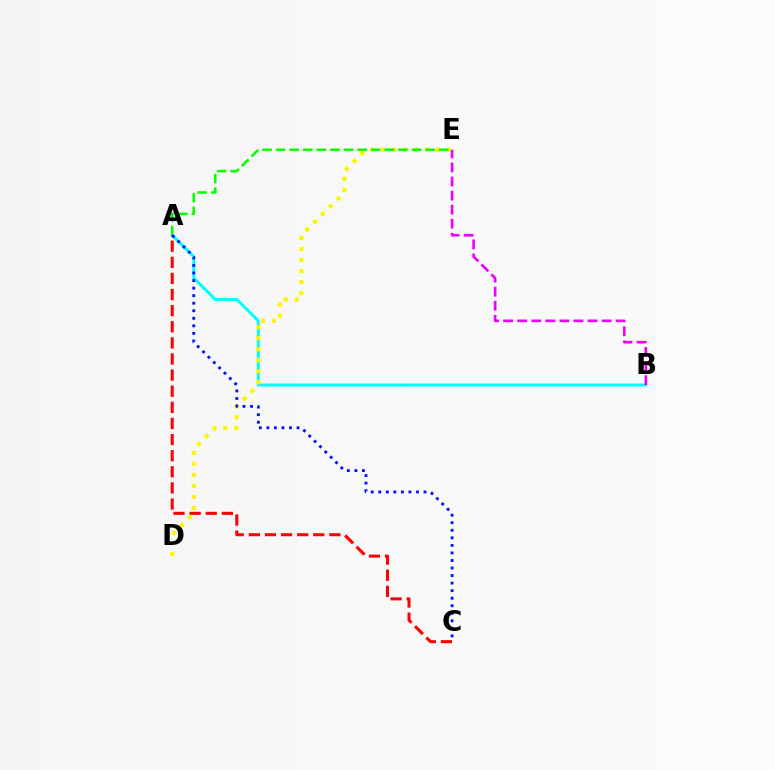{('A', 'B'): [{'color': '#00fff6', 'line_style': 'solid', 'thickness': 2.14}], ('D', 'E'): [{'color': '#fcf500', 'line_style': 'dotted', 'thickness': 2.99}], ('A', 'E'): [{'color': '#08ff00', 'line_style': 'dashed', 'thickness': 1.85}], ('A', 'C'): [{'color': '#ff0000', 'line_style': 'dashed', 'thickness': 2.19}, {'color': '#0010ff', 'line_style': 'dotted', 'thickness': 2.05}], ('B', 'E'): [{'color': '#ee00ff', 'line_style': 'dashed', 'thickness': 1.91}]}